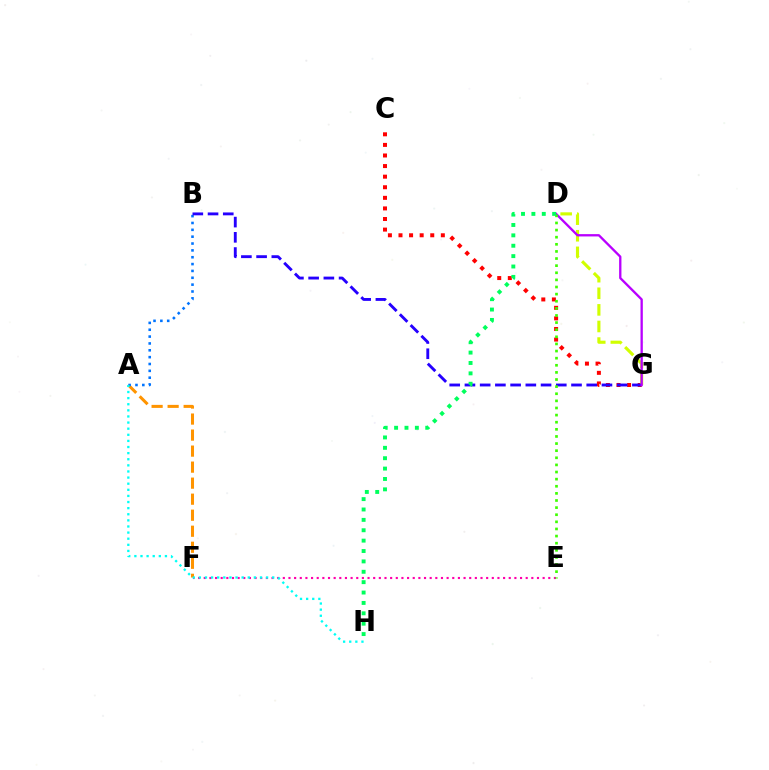{('A', 'F'): [{'color': '#ff9400', 'line_style': 'dashed', 'thickness': 2.18}], ('A', 'B'): [{'color': '#0074ff', 'line_style': 'dotted', 'thickness': 1.86}], ('C', 'G'): [{'color': '#ff0000', 'line_style': 'dotted', 'thickness': 2.88}], ('D', 'G'): [{'color': '#d1ff00', 'line_style': 'dashed', 'thickness': 2.25}, {'color': '#b900ff', 'line_style': 'solid', 'thickness': 1.67}], ('B', 'G'): [{'color': '#2500ff', 'line_style': 'dashed', 'thickness': 2.07}], ('E', 'F'): [{'color': '#ff00ac', 'line_style': 'dotted', 'thickness': 1.53}], ('D', 'E'): [{'color': '#3dff00', 'line_style': 'dotted', 'thickness': 1.93}], ('A', 'H'): [{'color': '#00fff6', 'line_style': 'dotted', 'thickness': 1.66}], ('D', 'H'): [{'color': '#00ff5c', 'line_style': 'dotted', 'thickness': 2.82}]}